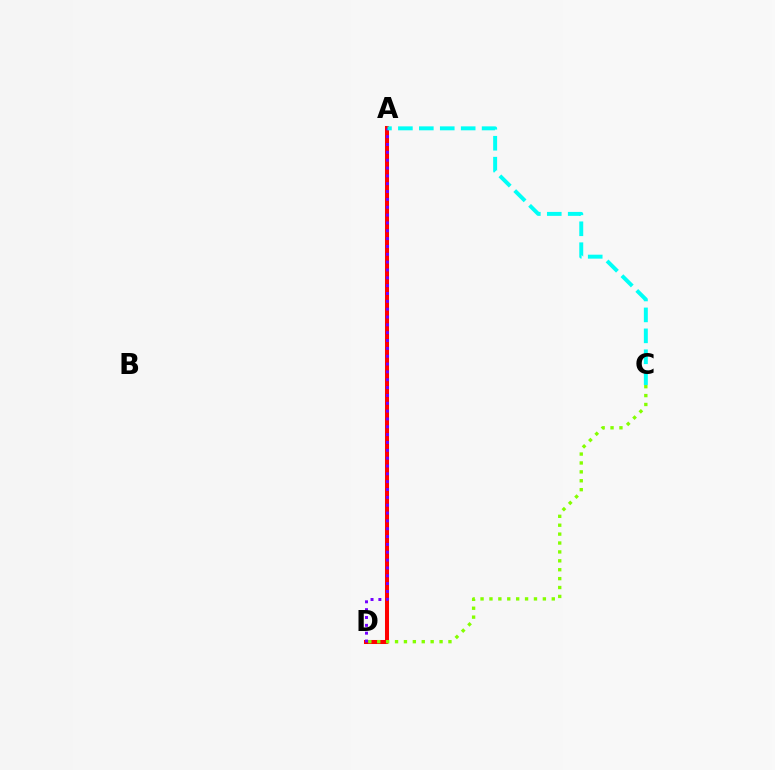{('A', 'D'): [{'color': '#ff0000', 'line_style': 'solid', 'thickness': 2.9}, {'color': '#7200ff', 'line_style': 'dotted', 'thickness': 2.13}], ('A', 'C'): [{'color': '#00fff6', 'line_style': 'dashed', 'thickness': 2.84}], ('C', 'D'): [{'color': '#84ff00', 'line_style': 'dotted', 'thickness': 2.42}]}